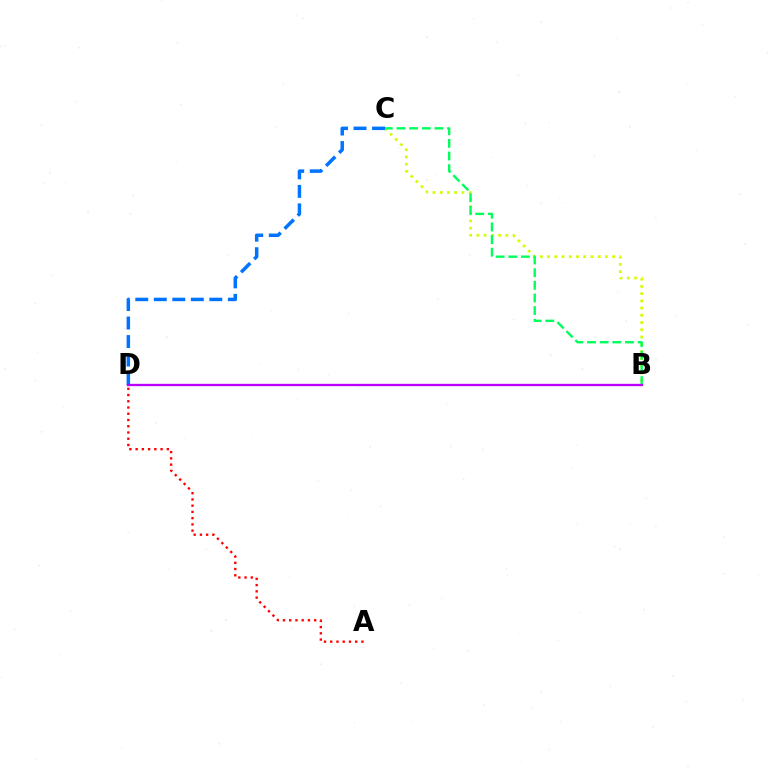{('B', 'C'): [{'color': '#d1ff00', 'line_style': 'dotted', 'thickness': 1.96}, {'color': '#00ff5c', 'line_style': 'dashed', 'thickness': 1.72}], ('A', 'D'): [{'color': '#ff0000', 'line_style': 'dotted', 'thickness': 1.7}], ('C', 'D'): [{'color': '#0074ff', 'line_style': 'dashed', 'thickness': 2.52}], ('B', 'D'): [{'color': '#b900ff', 'line_style': 'solid', 'thickness': 1.68}]}